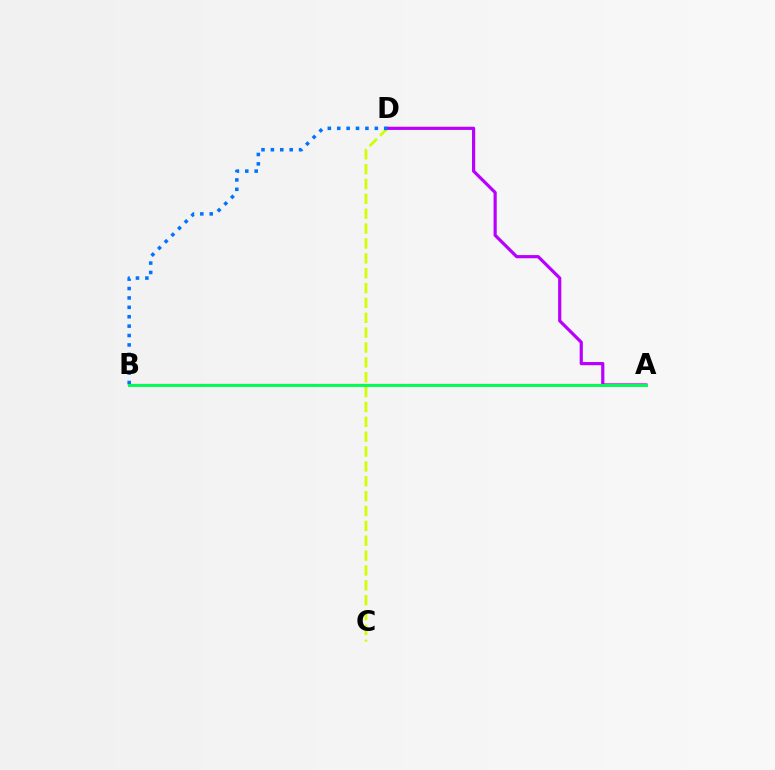{('C', 'D'): [{'color': '#d1ff00', 'line_style': 'dashed', 'thickness': 2.02}], ('A', 'D'): [{'color': '#b900ff', 'line_style': 'solid', 'thickness': 2.3}], ('B', 'D'): [{'color': '#0074ff', 'line_style': 'dotted', 'thickness': 2.55}], ('A', 'B'): [{'color': '#ff0000', 'line_style': 'solid', 'thickness': 1.57}, {'color': '#00ff5c', 'line_style': 'solid', 'thickness': 2.11}]}